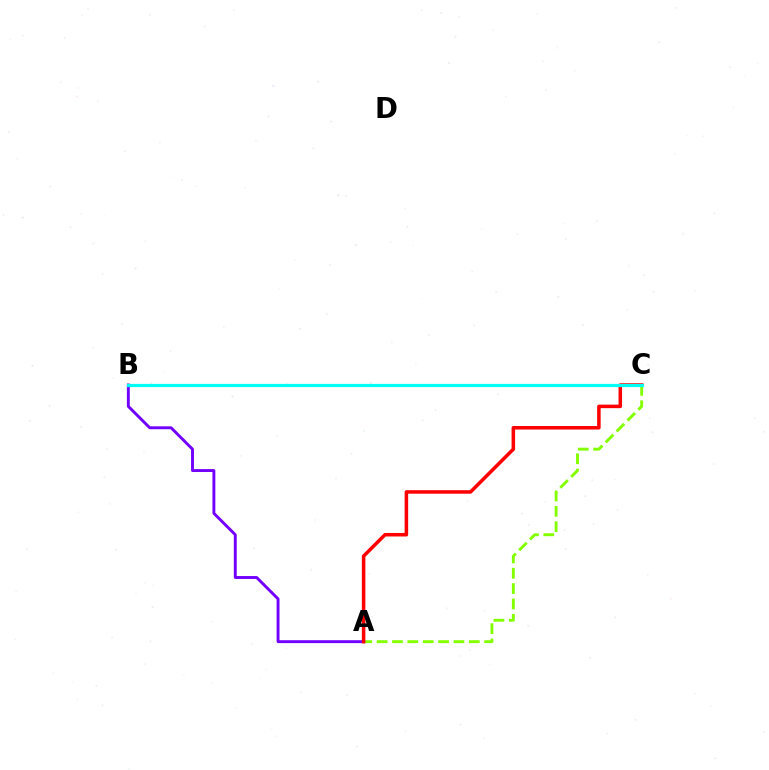{('A', 'B'): [{'color': '#7200ff', 'line_style': 'solid', 'thickness': 2.1}], ('A', 'C'): [{'color': '#84ff00', 'line_style': 'dashed', 'thickness': 2.09}, {'color': '#ff0000', 'line_style': 'solid', 'thickness': 2.53}], ('B', 'C'): [{'color': '#00fff6', 'line_style': 'solid', 'thickness': 2.32}]}